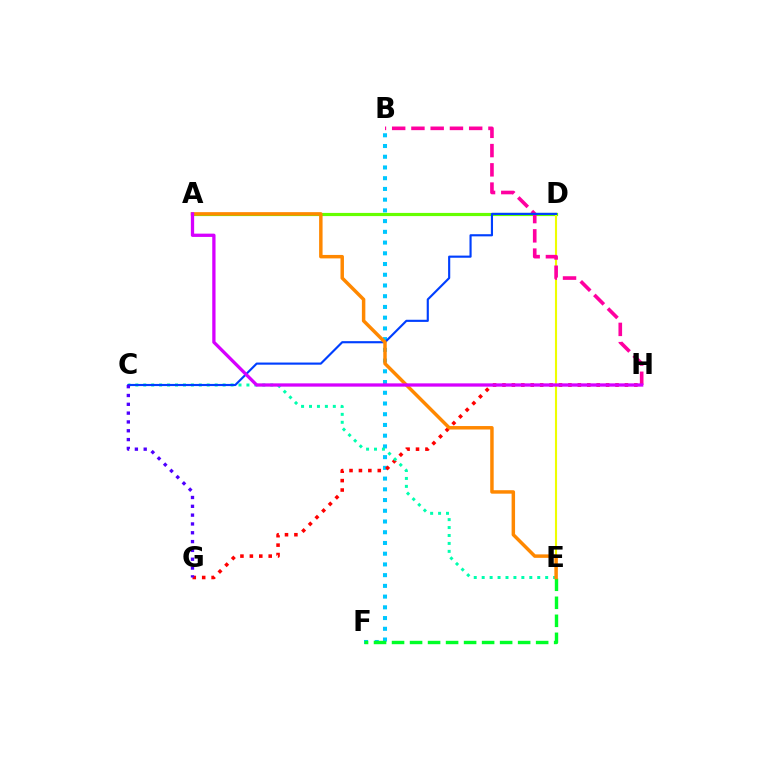{('A', 'D'): [{'color': '#66ff00', 'line_style': 'solid', 'thickness': 2.29}], ('D', 'E'): [{'color': '#eeff00', 'line_style': 'solid', 'thickness': 1.52}], ('B', 'F'): [{'color': '#00c7ff', 'line_style': 'dotted', 'thickness': 2.91}], ('B', 'H'): [{'color': '#ff00a0', 'line_style': 'dashed', 'thickness': 2.62}], ('G', 'H'): [{'color': '#ff0000', 'line_style': 'dotted', 'thickness': 2.56}], ('E', 'F'): [{'color': '#00ff27', 'line_style': 'dashed', 'thickness': 2.45}], ('C', 'E'): [{'color': '#00ffaf', 'line_style': 'dotted', 'thickness': 2.16}], ('C', 'D'): [{'color': '#003fff', 'line_style': 'solid', 'thickness': 1.54}], ('A', 'E'): [{'color': '#ff8800', 'line_style': 'solid', 'thickness': 2.49}], ('A', 'H'): [{'color': '#d600ff', 'line_style': 'solid', 'thickness': 2.37}], ('C', 'G'): [{'color': '#4f00ff', 'line_style': 'dotted', 'thickness': 2.4}]}